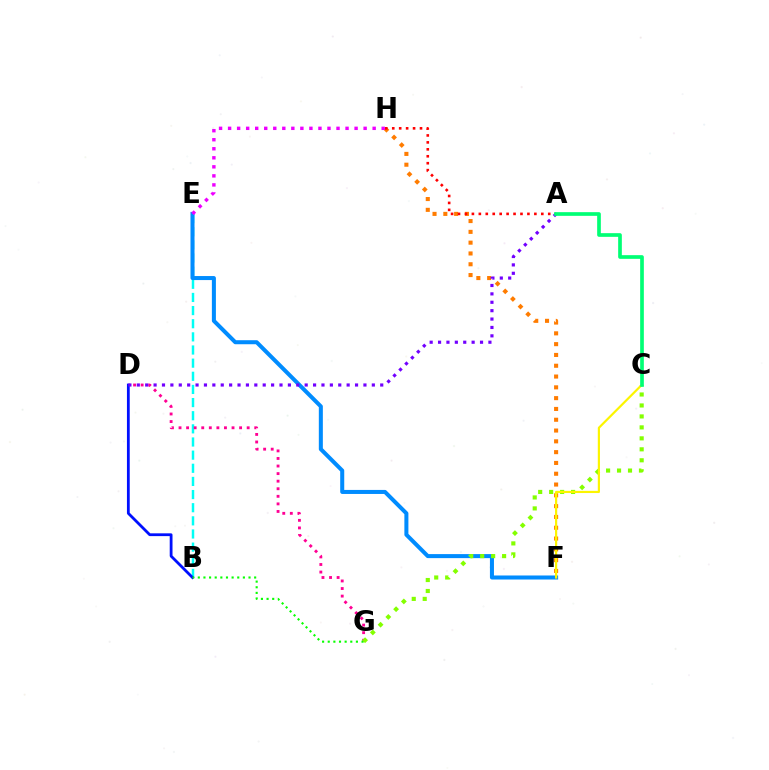{('B', 'E'): [{'color': '#00fff6', 'line_style': 'dashed', 'thickness': 1.79}], ('B', 'D'): [{'color': '#0010ff', 'line_style': 'solid', 'thickness': 2.01}], ('D', 'G'): [{'color': '#ff0094', 'line_style': 'dotted', 'thickness': 2.06}], ('F', 'H'): [{'color': '#ff7c00', 'line_style': 'dotted', 'thickness': 2.93}], ('B', 'G'): [{'color': '#08ff00', 'line_style': 'dotted', 'thickness': 1.53}], ('E', 'F'): [{'color': '#008cff', 'line_style': 'solid', 'thickness': 2.9}], ('C', 'G'): [{'color': '#84ff00', 'line_style': 'dotted', 'thickness': 2.98}], ('A', 'H'): [{'color': '#ff0000', 'line_style': 'dotted', 'thickness': 1.89}], ('C', 'F'): [{'color': '#fcf500', 'line_style': 'solid', 'thickness': 1.57}], ('A', 'D'): [{'color': '#7200ff', 'line_style': 'dotted', 'thickness': 2.28}], ('A', 'C'): [{'color': '#00ff74', 'line_style': 'solid', 'thickness': 2.65}], ('E', 'H'): [{'color': '#ee00ff', 'line_style': 'dotted', 'thickness': 2.45}]}